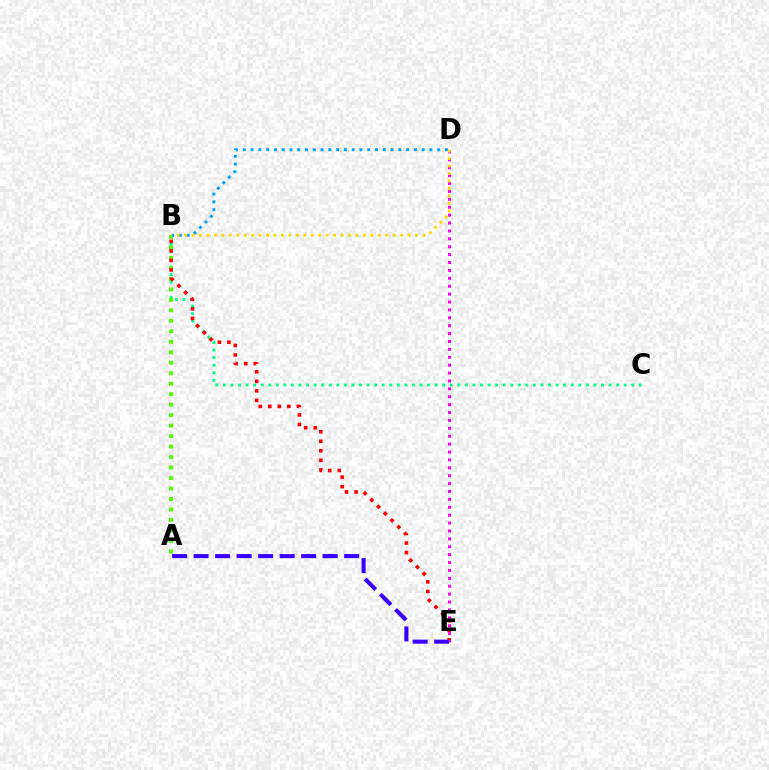{('B', 'C'): [{'color': '#00ff86', 'line_style': 'dotted', 'thickness': 2.05}], ('A', 'B'): [{'color': '#4fff00', 'line_style': 'dotted', 'thickness': 2.85}], ('B', 'E'): [{'color': '#ff0000', 'line_style': 'dotted', 'thickness': 2.59}], ('D', 'E'): [{'color': '#ff00ed', 'line_style': 'dotted', 'thickness': 2.15}], ('B', 'D'): [{'color': '#009eff', 'line_style': 'dotted', 'thickness': 2.11}, {'color': '#ffd500', 'line_style': 'dotted', 'thickness': 2.02}], ('A', 'E'): [{'color': '#3700ff', 'line_style': 'dashed', 'thickness': 2.92}]}